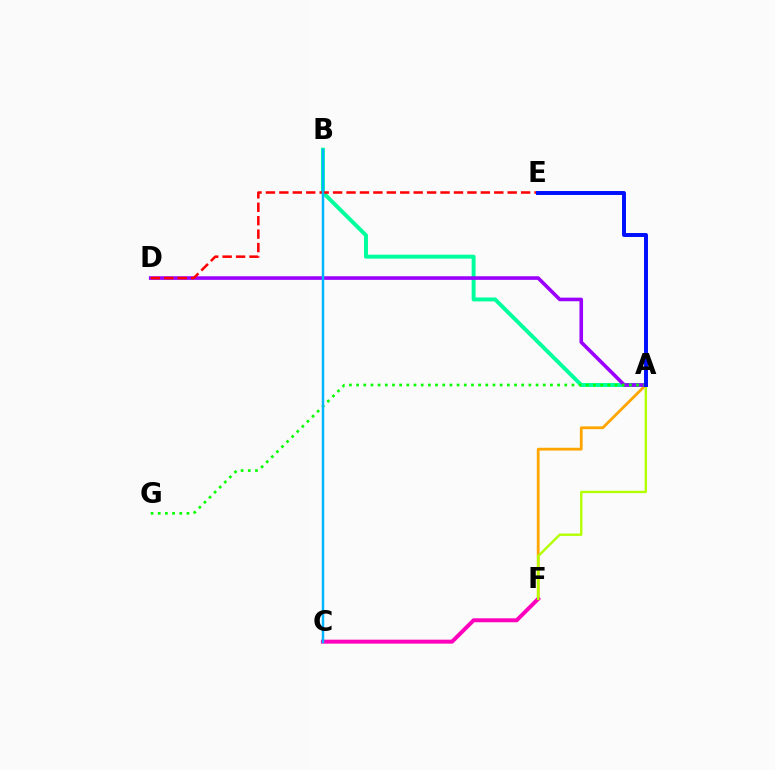{('A', 'F'): [{'color': '#ffa500', 'line_style': 'solid', 'thickness': 2.01}, {'color': '#b3ff00', 'line_style': 'solid', 'thickness': 1.71}], ('A', 'B'): [{'color': '#00ff9d', 'line_style': 'solid', 'thickness': 2.83}], ('A', 'D'): [{'color': '#9b00ff', 'line_style': 'solid', 'thickness': 2.59}], ('D', 'E'): [{'color': '#ff0000', 'line_style': 'dashed', 'thickness': 1.82}], ('A', 'G'): [{'color': '#08ff00', 'line_style': 'dotted', 'thickness': 1.95}], ('C', 'F'): [{'color': '#ff00bd', 'line_style': 'solid', 'thickness': 2.86}], ('B', 'C'): [{'color': '#00b5ff', 'line_style': 'solid', 'thickness': 1.77}], ('A', 'E'): [{'color': '#0010ff', 'line_style': 'solid', 'thickness': 2.84}]}